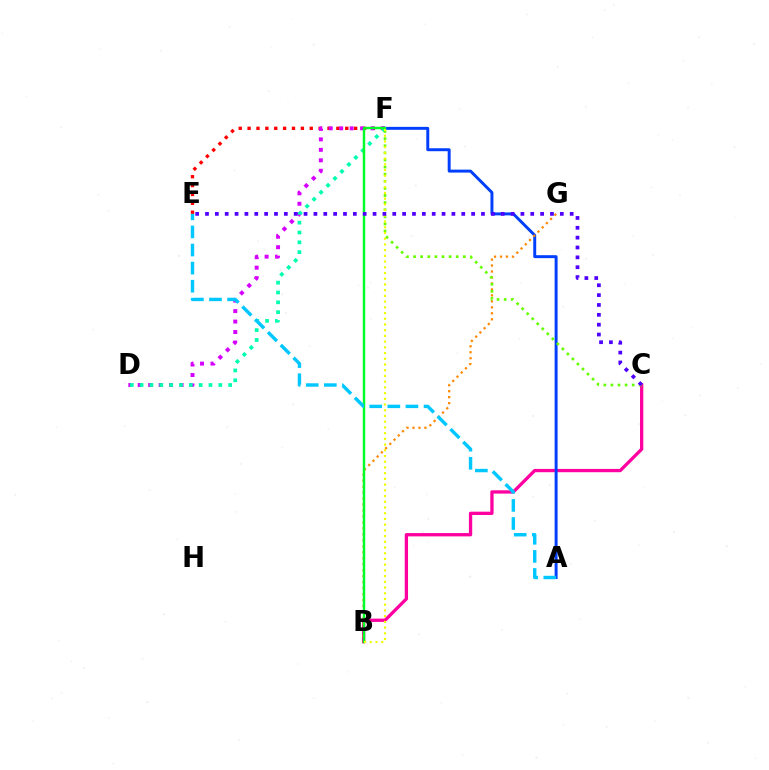{('E', 'F'): [{'color': '#ff0000', 'line_style': 'dotted', 'thickness': 2.41}], ('B', 'C'): [{'color': '#ff00a0', 'line_style': 'solid', 'thickness': 2.38}], ('D', 'F'): [{'color': '#d600ff', 'line_style': 'dotted', 'thickness': 2.84}, {'color': '#00ffaf', 'line_style': 'dotted', 'thickness': 2.67}], ('A', 'F'): [{'color': '#003fff', 'line_style': 'solid', 'thickness': 2.13}], ('B', 'G'): [{'color': '#ff8800', 'line_style': 'dotted', 'thickness': 1.62}], ('C', 'F'): [{'color': '#66ff00', 'line_style': 'dotted', 'thickness': 1.93}], ('B', 'F'): [{'color': '#00ff27', 'line_style': 'solid', 'thickness': 1.76}, {'color': '#eeff00', 'line_style': 'dotted', 'thickness': 1.55}], ('A', 'E'): [{'color': '#00c7ff', 'line_style': 'dashed', 'thickness': 2.46}], ('C', 'E'): [{'color': '#4f00ff', 'line_style': 'dotted', 'thickness': 2.68}]}